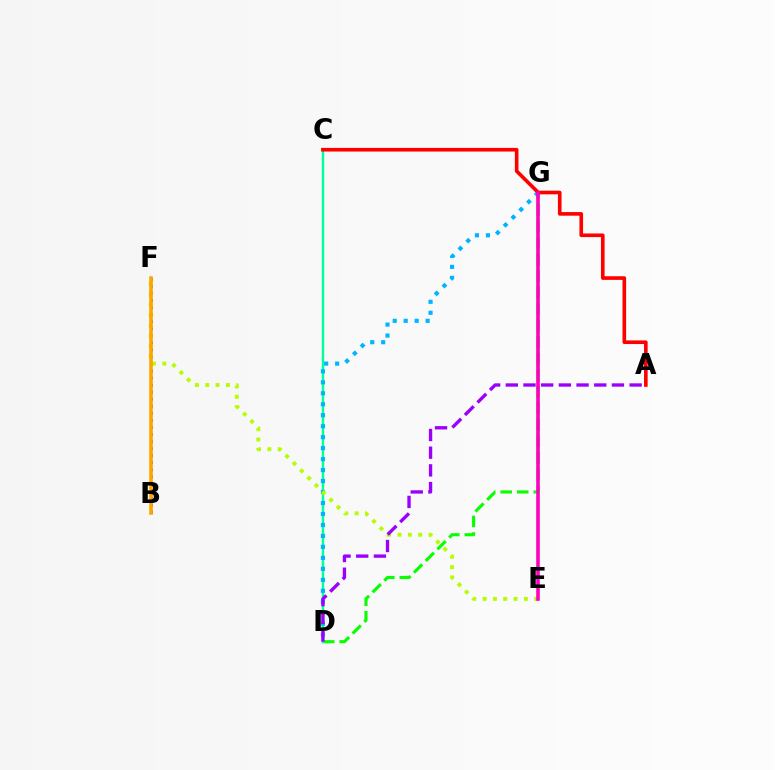{('D', 'G'): [{'color': '#08ff00', 'line_style': 'dashed', 'thickness': 2.24}, {'color': '#00b5ff', 'line_style': 'dotted', 'thickness': 2.98}], ('C', 'D'): [{'color': '#00ff9d', 'line_style': 'solid', 'thickness': 1.75}], ('B', 'F'): [{'color': '#0010ff', 'line_style': 'dotted', 'thickness': 1.92}, {'color': '#ffa500', 'line_style': 'solid', 'thickness': 2.6}], ('E', 'F'): [{'color': '#b3ff00', 'line_style': 'dotted', 'thickness': 2.81}], ('A', 'C'): [{'color': '#ff0000', 'line_style': 'solid', 'thickness': 2.61}], ('E', 'G'): [{'color': '#ff00bd', 'line_style': 'solid', 'thickness': 2.59}], ('A', 'D'): [{'color': '#9b00ff', 'line_style': 'dashed', 'thickness': 2.4}]}